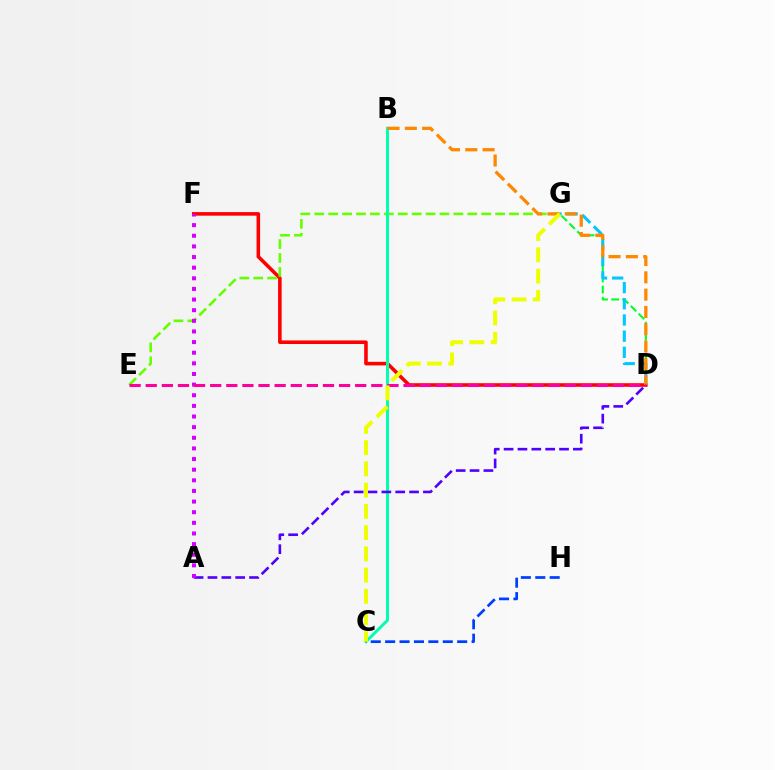{('D', 'F'): [{'color': '#ff0000', 'line_style': 'solid', 'thickness': 2.57}], ('E', 'G'): [{'color': '#66ff00', 'line_style': 'dashed', 'thickness': 1.89}], ('D', 'G'): [{'color': '#00ff27', 'line_style': 'dashed', 'thickness': 1.51}, {'color': '#00c7ff', 'line_style': 'dashed', 'thickness': 2.2}], ('B', 'C'): [{'color': '#00ffaf', 'line_style': 'solid', 'thickness': 2.16}], ('C', 'H'): [{'color': '#003fff', 'line_style': 'dashed', 'thickness': 1.96}], ('A', 'D'): [{'color': '#4f00ff', 'line_style': 'dashed', 'thickness': 1.88}], ('A', 'F'): [{'color': '#d600ff', 'line_style': 'dotted', 'thickness': 2.89}], ('B', 'D'): [{'color': '#ff8800', 'line_style': 'dashed', 'thickness': 2.35}], ('D', 'E'): [{'color': '#ff00a0', 'line_style': 'dashed', 'thickness': 2.19}], ('C', 'G'): [{'color': '#eeff00', 'line_style': 'dashed', 'thickness': 2.89}]}